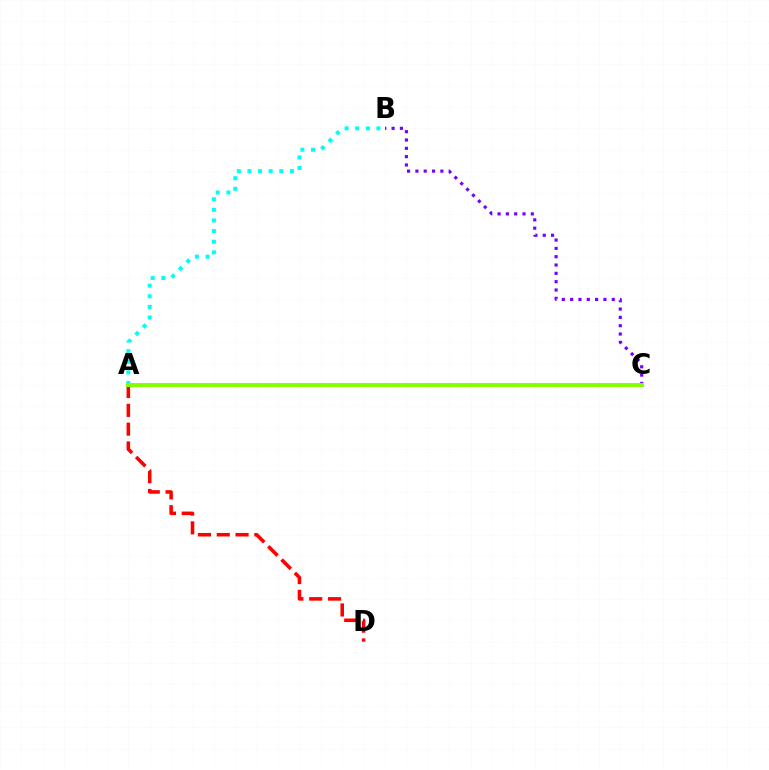{('A', 'D'): [{'color': '#ff0000', 'line_style': 'dashed', 'thickness': 2.55}], ('B', 'C'): [{'color': '#7200ff', 'line_style': 'dotted', 'thickness': 2.26}], ('A', 'B'): [{'color': '#00fff6', 'line_style': 'dotted', 'thickness': 2.88}], ('A', 'C'): [{'color': '#84ff00', 'line_style': 'solid', 'thickness': 2.85}]}